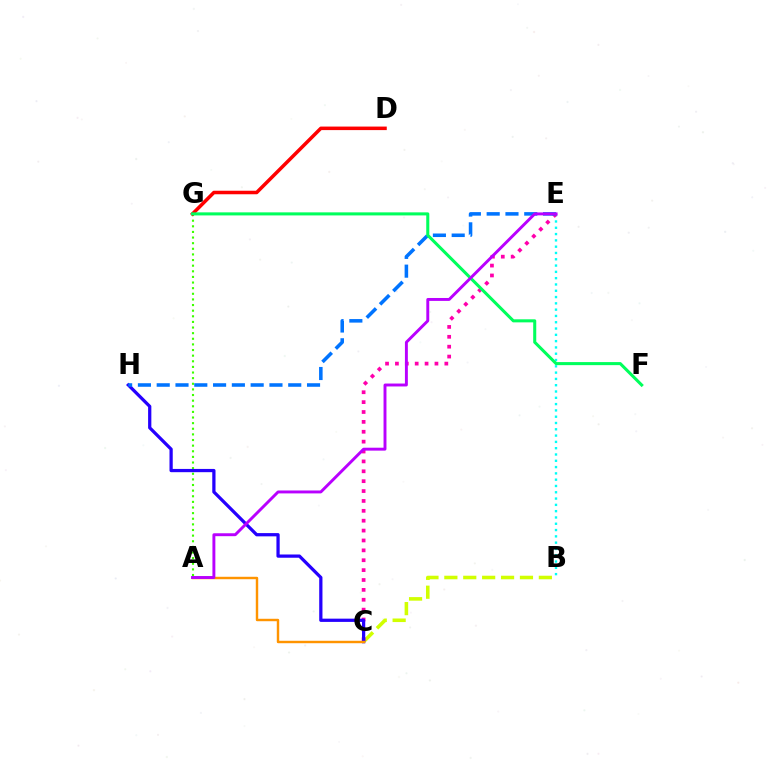{('B', 'E'): [{'color': '#00fff6', 'line_style': 'dotted', 'thickness': 1.71}], ('A', 'G'): [{'color': '#3dff00', 'line_style': 'dotted', 'thickness': 1.53}], ('B', 'C'): [{'color': '#d1ff00', 'line_style': 'dashed', 'thickness': 2.57}], ('C', 'E'): [{'color': '#ff00ac', 'line_style': 'dotted', 'thickness': 2.68}], ('D', 'G'): [{'color': '#ff0000', 'line_style': 'solid', 'thickness': 2.54}], ('C', 'H'): [{'color': '#2500ff', 'line_style': 'solid', 'thickness': 2.34}], ('E', 'H'): [{'color': '#0074ff', 'line_style': 'dashed', 'thickness': 2.55}], ('F', 'G'): [{'color': '#00ff5c', 'line_style': 'solid', 'thickness': 2.2}], ('A', 'C'): [{'color': '#ff9400', 'line_style': 'solid', 'thickness': 1.75}], ('A', 'E'): [{'color': '#b900ff', 'line_style': 'solid', 'thickness': 2.1}]}